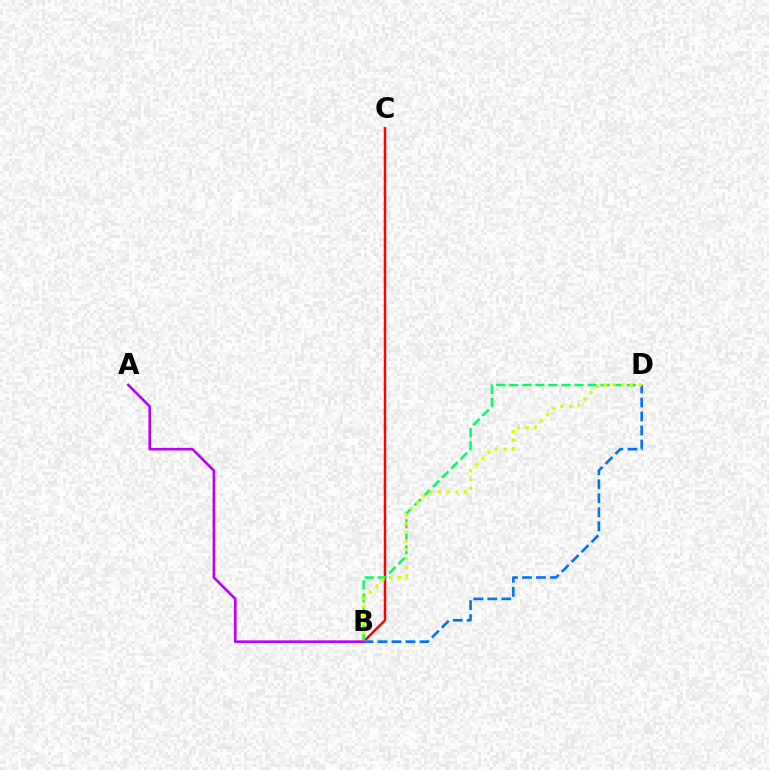{('B', 'C'): [{'color': '#ff0000', 'line_style': 'solid', 'thickness': 1.77}], ('B', 'D'): [{'color': '#00ff5c', 'line_style': 'dashed', 'thickness': 1.77}, {'color': '#0074ff', 'line_style': 'dashed', 'thickness': 1.9}, {'color': '#d1ff00', 'line_style': 'dotted', 'thickness': 2.37}], ('A', 'B'): [{'color': '#b900ff', 'line_style': 'solid', 'thickness': 1.87}]}